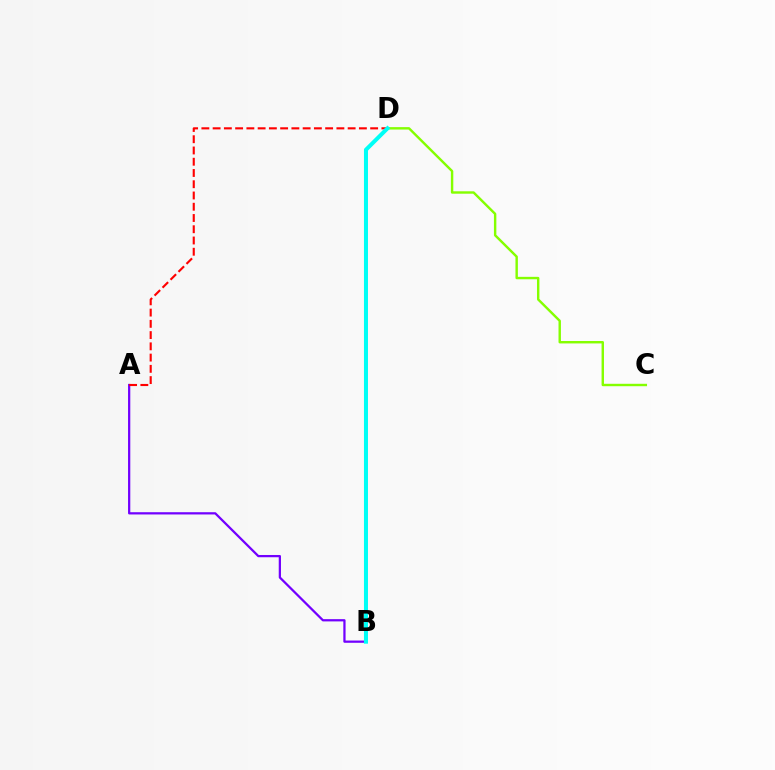{('A', 'B'): [{'color': '#7200ff', 'line_style': 'solid', 'thickness': 1.62}], ('C', 'D'): [{'color': '#84ff00', 'line_style': 'solid', 'thickness': 1.74}], ('A', 'D'): [{'color': '#ff0000', 'line_style': 'dashed', 'thickness': 1.53}], ('B', 'D'): [{'color': '#00fff6', 'line_style': 'solid', 'thickness': 2.89}]}